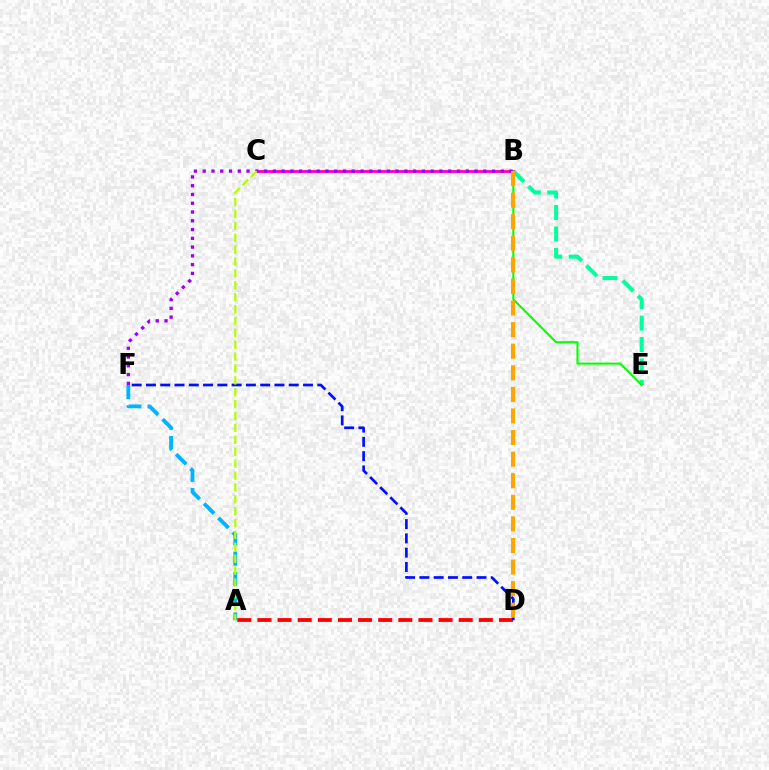{('B', 'E'): [{'color': '#00ff9d', 'line_style': 'dashed', 'thickness': 2.91}, {'color': '#08ff00', 'line_style': 'solid', 'thickness': 1.5}], ('A', 'F'): [{'color': '#00b5ff', 'line_style': 'dashed', 'thickness': 2.76}], ('A', 'D'): [{'color': '#ff0000', 'line_style': 'dashed', 'thickness': 2.73}], ('B', 'C'): [{'color': '#ff00bd', 'line_style': 'solid', 'thickness': 2.05}], ('D', 'F'): [{'color': '#0010ff', 'line_style': 'dashed', 'thickness': 1.94}], ('B', 'F'): [{'color': '#9b00ff', 'line_style': 'dotted', 'thickness': 2.38}], ('A', 'C'): [{'color': '#b3ff00', 'line_style': 'dashed', 'thickness': 1.62}], ('B', 'D'): [{'color': '#ffa500', 'line_style': 'dashed', 'thickness': 2.93}]}